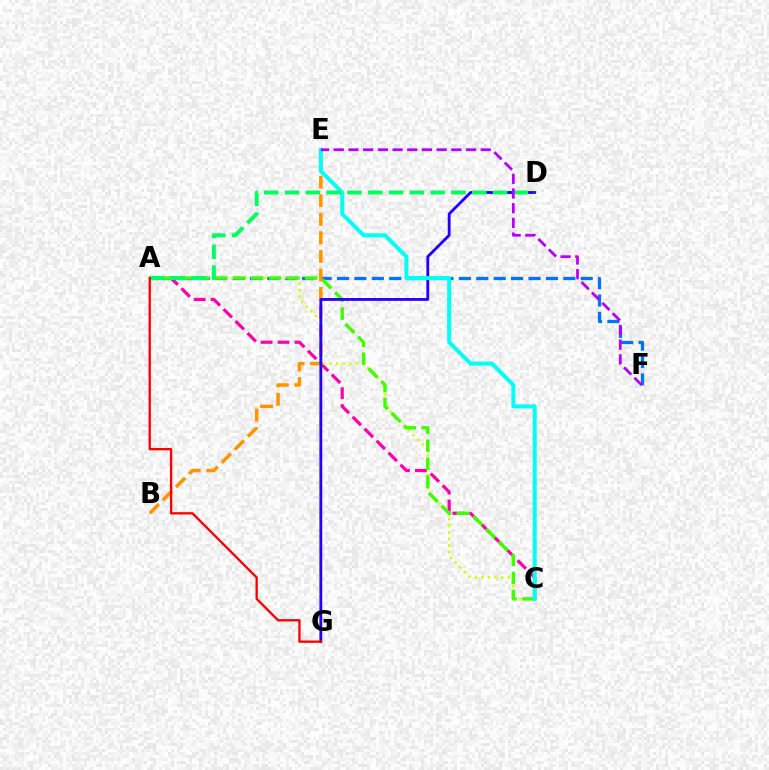{('A', 'C'): [{'color': '#ff00ac', 'line_style': 'dashed', 'thickness': 2.3}, {'color': '#d1ff00', 'line_style': 'dotted', 'thickness': 1.79}, {'color': '#3dff00', 'line_style': 'dashed', 'thickness': 2.45}], ('A', 'F'): [{'color': '#0074ff', 'line_style': 'dashed', 'thickness': 2.37}], ('B', 'E'): [{'color': '#ff9400', 'line_style': 'dashed', 'thickness': 2.52}], ('D', 'G'): [{'color': '#2500ff', 'line_style': 'solid', 'thickness': 2.03}], ('C', 'E'): [{'color': '#00fff6', 'line_style': 'solid', 'thickness': 2.87}], ('A', 'D'): [{'color': '#00ff5c', 'line_style': 'dashed', 'thickness': 2.83}], ('A', 'G'): [{'color': '#ff0000', 'line_style': 'solid', 'thickness': 1.68}], ('E', 'F'): [{'color': '#b900ff', 'line_style': 'dashed', 'thickness': 2.0}]}